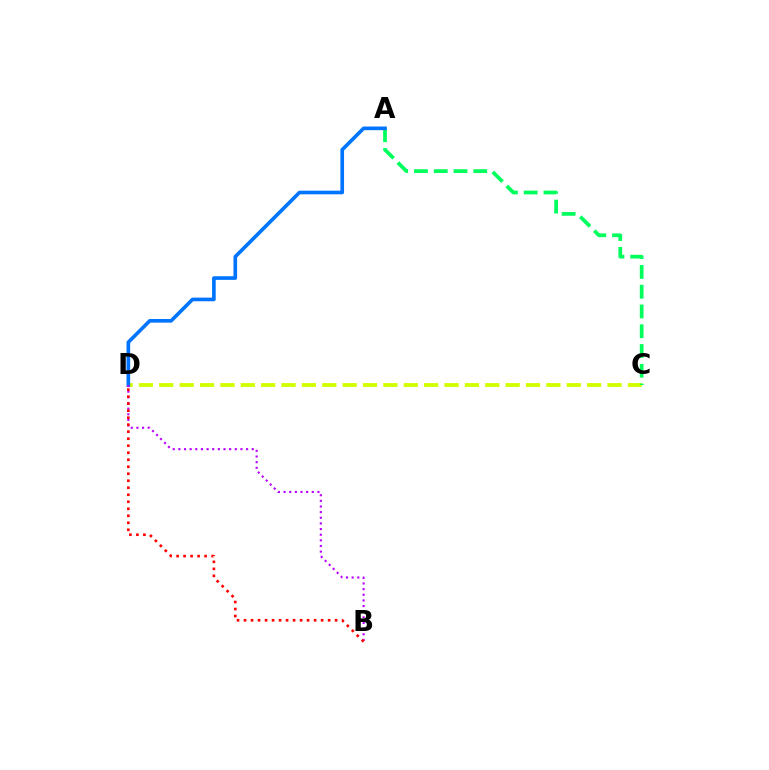{('C', 'D'): [{'color': '#d1ff00', 'line_style': 'dashed', 'thickness': 2.77}], ('A', 'C'): [{'color': '#00ff5c', 'line_style': 'dashed', 'thickness': 2.69}], ('A', 'D'): [{'color': '#0074ff', 'line_style': 'solid', 'thickness': 2.62}], ('B', 'D'): [{'color': '#b900ff', 'line_style': 'dotted', 'thickness': 1.53}, {'color': '#ff0000', 'line_style': 'dotted', 'thickness': 1.9}]}